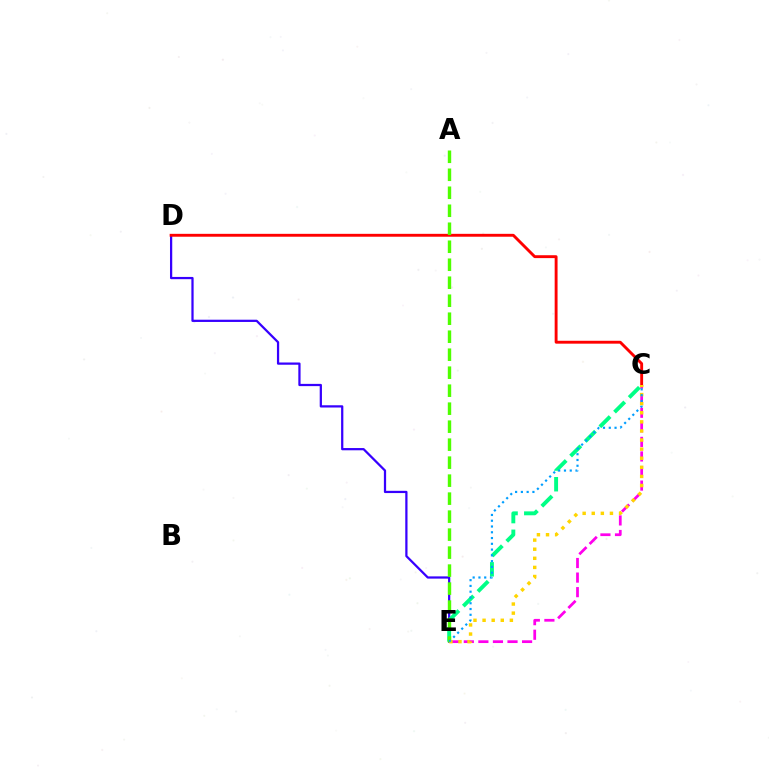{('D', 'E'): [{'color': '#3700ff', 'line_style': 'solid', 'thickness': 1.62}], ('C', 'E'): [{'color': '#ff00ed', 'line_style': 'dashed', 'thickness': 1.98}, {'color': '#00ff86', 'line_style': 'dashed', 'thickness': 2.81}, {'color': '#ffd500', 'line_style': 'dotted', 'thickness': 2.47}, {'color': '#009eff', 'line_style': 'dotted', 'thickness': 1.57}], ('C', 'D'): [{'color': '#ff0000', 'line_style': 'solid', 'thickness': 2.08}], ('A', 'E'): [{'color': '#4fff00', 'line_style': 'dashed', 'thickness': 2.44}]}